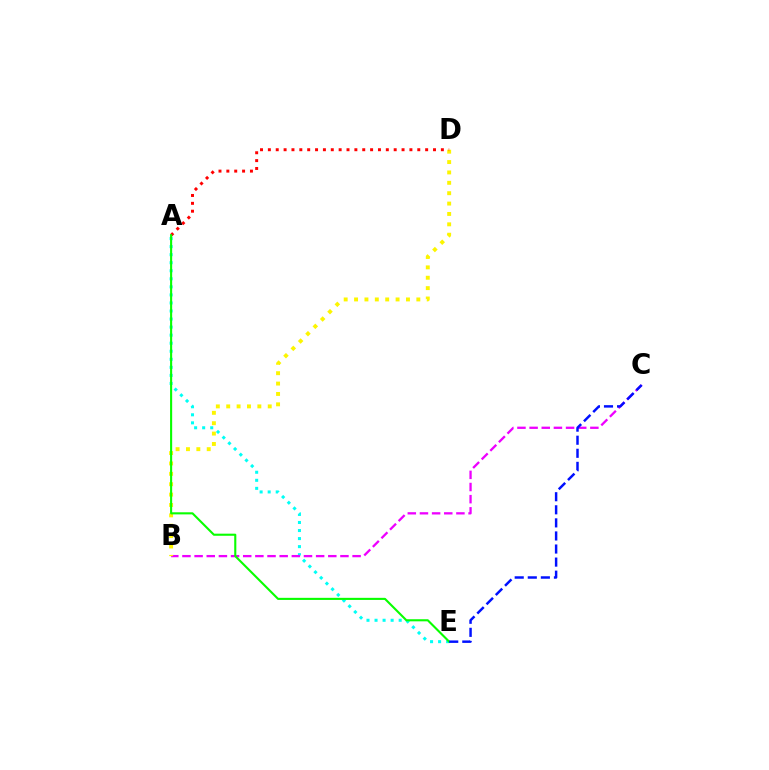{('A', 'E'): [{'color': '#00fff6', 'line_style': 'dotted', 'thickness': 2.19}, {'color': '#08ff00', 'line_style': 'solid', 'thickness': 1.51}], ('B', 'C'): [{'color': '#ee00ff', 'line_style': 'dashed', 'thickness': 1.65}], ('B', 'D'): [{'color': '#fcf500', 'line_style': 'dotted', 'thickness': 2.82}], ('A', 'D'): [{'color': '#ff0000', 'line_style': 'dotted', 'thickness': 2.14}], ('C', 'E'): [{'color': '#0010ff', 'line_style': 'dashed', 'thickness': 1.78}]}